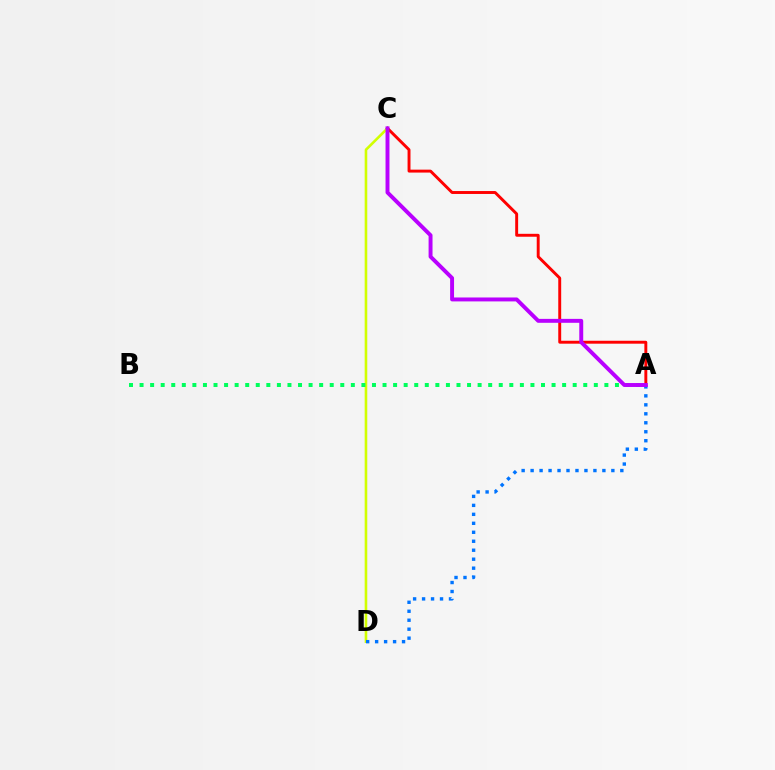{('C', 'D'): [{'color': '#d1ff00', 'line_style': 'solid', 'thickness': 1.88}], ('A', 'B'): [{'color': '#00ff5c', 'line_style': 'dotted', 'thickness': 2.87}], ('A', 'D'): [{'color': '#0074ff', 'line_style': 'dotted', 'thickness': 2.44}], ('A', 'C'): [{'color': '#ff0000', 'line_style': 'solid', 'thickness': 2.1}, {'color': '#b900ff', 'line_style': 'solid', 'thickness': 2.83}]}